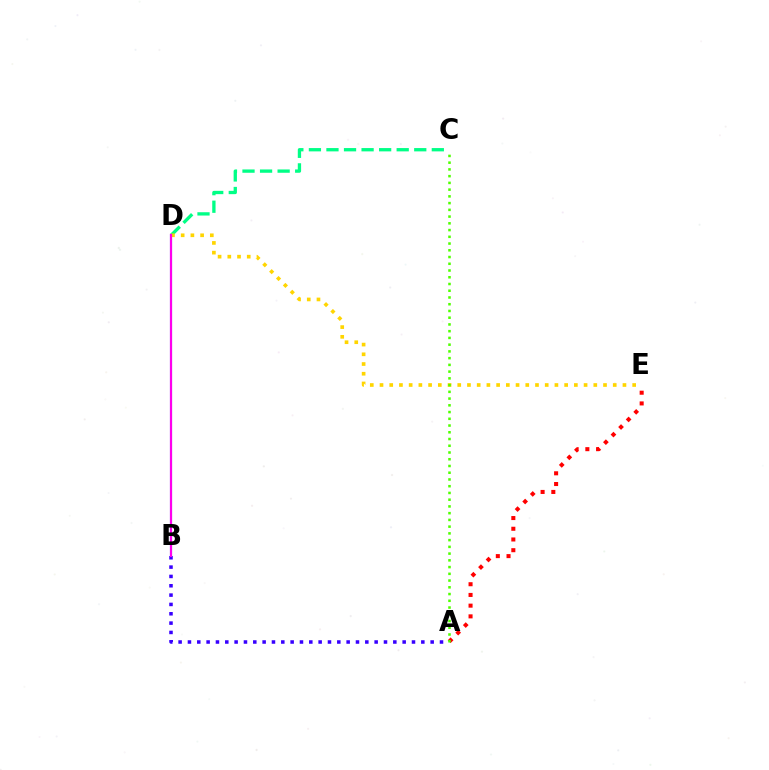{('A', 'E'): [{'color': '#ff0000', 'line_style': 'dotted', 'thickness': 2.91}], ('C', 'D'): [{'color': '#00ff86', 'line_style': 'dashed', 'thickness': 2.39}], ('D', 'E'): [{'color': '#ffd500', 'line_style': 'dotted', 'thickness': 2.64}], ('A', 'B'): [{'color': '#3700ff', 'line_style': 'dotted', 'thickness': 2.54}], ('B', 'D'): [{'color': '#009eff', 'line_style': 'solid', 'thickness': 1.5}, {'color': '#ff00ed', 'line_style': 'solid', 'thickness': 1.56}], ('A', 'C'): [{'color': '#4fff00', 'line_style': 'dotted', 'thickness': 1.83}]}